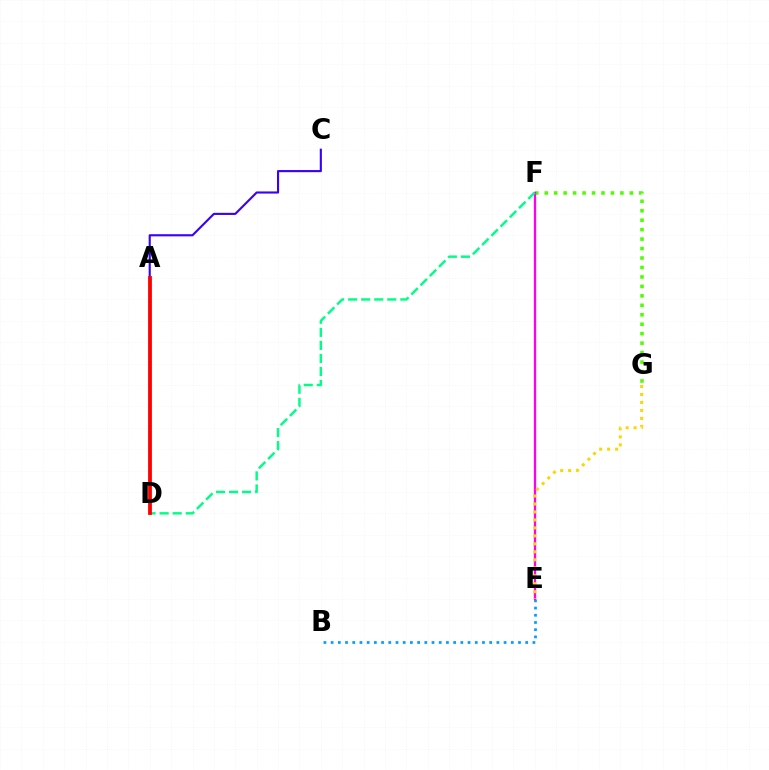{('F', 'G'): [{'color': '#4fff00', 'line_style': 'dotted', 'thickness': 2.57}], ('B', 'E'): [{'color': '#009eff', 'line_style': 'dotted', 'thickness': 1.96}], ('A', 'C'): [{'color': '#3700ff', 'line_style': 'solid', 'thickness': 1.52}], ('E', 'F'): [{'color': '#ff00ed', 'line_style': 'solid', 'thickness': 1.67}], ('D', 'F'): [{'color': '#00ff86', 'line_style': 'dashed', 'thickness': 1.77}], ('E', 'G'): [{'color': '#ffd500', 'line_style': 'dotted', 'thickness': 2.17}], ('A', 'D'): [{'color': '#ff0000', 'line_style': 'solid', 'thickness': 2.73}]}